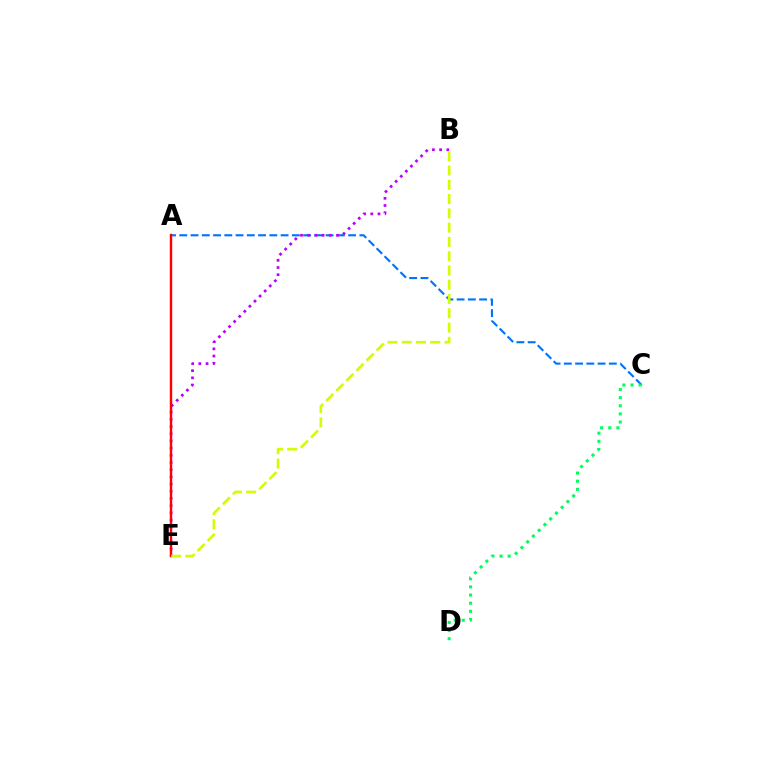{('A', 'C'): [{'color': '#0074ff', 'line_style': 'dashed', 'thickness': 1.53}], ('C', 'D'): [{'color': '#00ff5c', 'line_style': 'dotted', 'thickness': 2.21}], ('B', 'E'): [{'color': '#b900ff', 'line_style': 'dotted', 'thickness': 1.95}, {'color': '#d1ff00', 'line_style': 'dashed', 'thickness': 1.94}], ('A', 'E'): [{'color': '#ff0000', 'line_style': 'solid', 'thickness': 1.74}]}